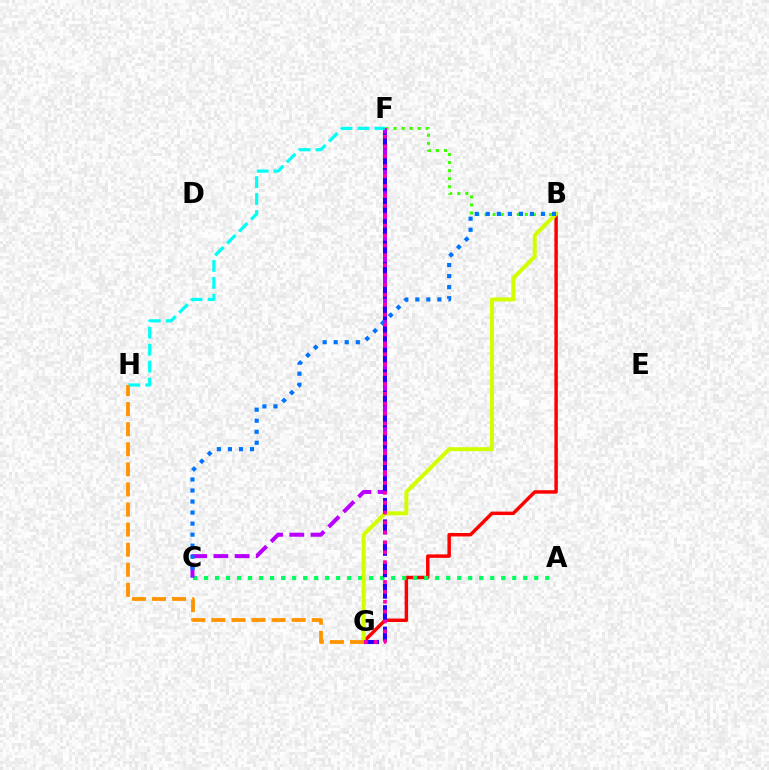{('B', 'G'): [{'color': '#ff0000', 'line_style': 'solid', 'thickness': 2.5}, {'color': '#d1ff00', 'line_style': 'solid', 'thickness': 2.87}], ('B', 'F'): [{'color': '#3dff00', 'line_style': 'dotted', 'thickness': 2.19}], ('A', 'C'): [{'color': '#00ff5c', 'line_style': 'dotted', 'thickness': 2.99}], ('C', 'F'): [{'color': '#b900ff', 'line_style': 'dashed', 'thickness': 2.88}], ('F', 'H'): [{'color': '#00fff6', 'line_style': 'dashed', 'thickness': 2.3}], ('G', 'H'): [{'color': '#ff9400', 'line_style': 'dashed', 'thickness': 2.73}], ('B', 'C'): [{'color': '#0074ff', 'line_style': 'dotted', 'thickness': 3.0}], ('F', 'G'): [{'color': '#2500ff', 'line_style': 'dashed', 'thickness': 2.91}, {'color': '#ff00ac', 'line_style': 'dotted', 'thickness': 2.69}]}